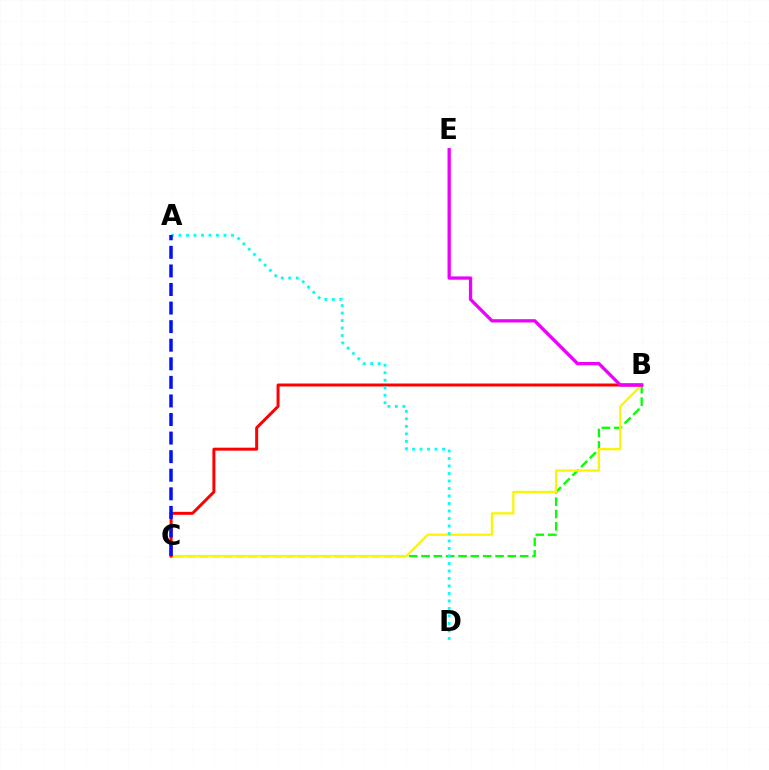{('B', 'C'): [{'color': '#08ff00', 'line_style': 'dashed', 'thickness': 1.68}, {'color': '#fcf500', 'line_style': 'solid', 'thickness': 1.62}, {'color': '#ff0000', 'line_style': 'solid', 'thickness': 2.15}], ('A', 'D'): [{'color': '#00fff6', 'line_style': 'dotted', 'thickness': 2.04}], ('B', 'E'): [{'color': '#ee00ff', 'line_style': 'solid', 'thickness': 2.37}], ('A', 'C'): [{'color': '#0010ff', 'line_style': 'dashed', 'thickness': 2.52}]}